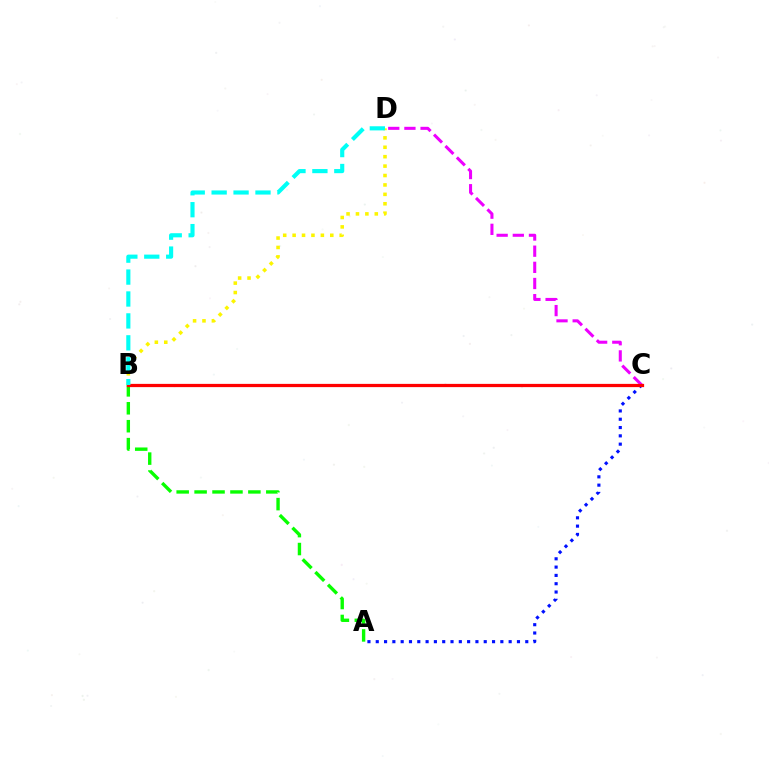{('A', 'C'): [{'color': '#0010ff', 'line_style': 'dotted', 'thickness': 2.26}], ('C', 'D'): [{'color': '#ee00ff', 'line_style': 'dashed', 'thickness': 2.2}], ('A', 'B'): [{'color': '#08ff00', 'line_style': 'dashed', 'thickness': 2.44}], ('B', 'C'): [{'color': '#ff0000', 'line_style': 'solid', 'thickness': 2.34}], ('B', 'D'): [{'color': '#fcf500', 'line_style': 'dotted', 'thickness': 2.56}, {'color': '#00fff6', 'line_style': 'dashed', 'thickness': 2.98}]}